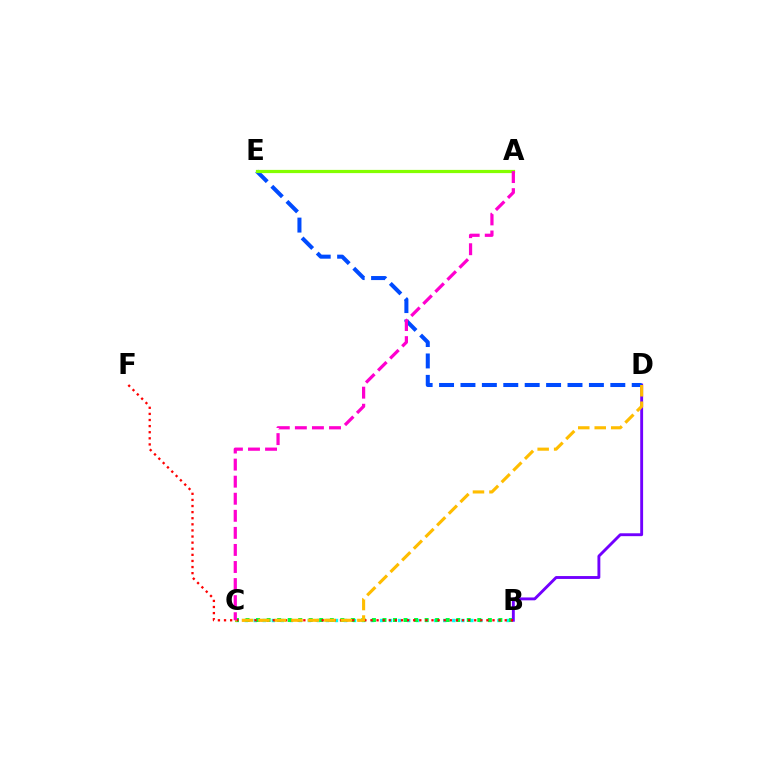{('B', 'C'): [{'color': '#00fff6', 'line_style': 'dotted', 'thickness': 2.45}, {'color': '#00ff39', 'line_style': 'dotted', 'thickness': 2.86}], ('B', 'D'): [{'color': '#7200ff', 'line_style': 'solid', 'thickness': 2.07}], ('B', 'F'): [{'color': '#ff0000', 'line_style': 'dotted', 'thickness': 1.66}], ('D', 'E'): [{'color': '#004bff', 'line_style': 'dashed', 'thickness': 2.91}], ('A', 'E'): [{'color': '#84ff00', 'line_style': 'solid', 'thickness': 2.31}], ('C', 'D'): [{'color': '#ffbd00', 'line_style': 'dashed', 'thickness': 2.24}], ('A', 'C'): [{'color': '#ff00cf', 'line_style': 'dashed', 'thickness': 2.32}]}